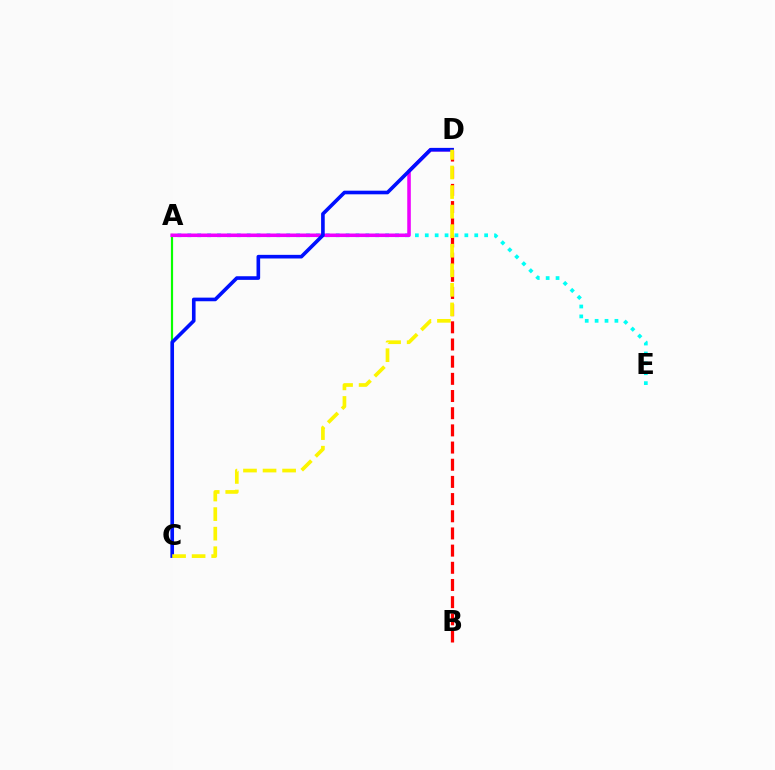{('A', 'E'): [{'color': '#00fff6', 'line_style': 'dotted', 'thickness': 2.69}], ('A', 'C'): [{'color': '#08ff00', 'line_style': 'solid', 'thickness': 1.58}], ('A', 'D'): [{'color': '#ee00ff', 'line_style': 'solid', 'thickness': 2.57}], ('B', 'D'): [{'color': '#ff0000', 'line_style': 'dashed', 'thickness': 2.33}], ('C', 'D'): [{'color': '#0010ff', 'line_style': 'solid', 'thickness': 2.61}, {'color': '#fcf500', 'line_style': 'dashed', 'thickness': 2.66}]}